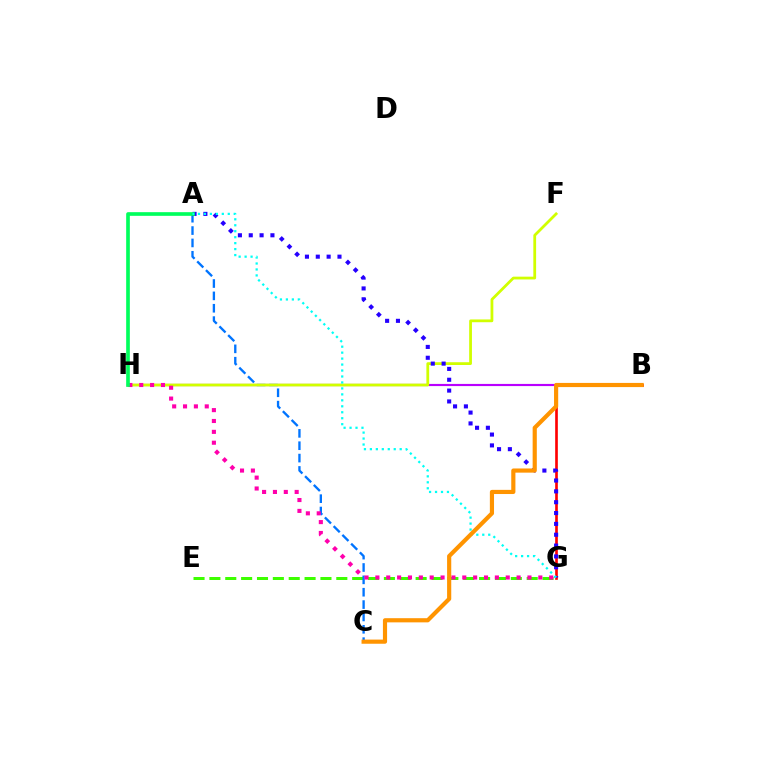{('B', 'G'): [{'color': '#ff0000', 'line_style': 'solid', 'thickness': 1.91}], ('B', 'H'): [{'color': '#b900ff', 'line_style': 'solid', 'thickness': 1.55}], ('E', 'G'): [{'color': '#3dff00', 'line_style': 'dashed', 'thickness': 2.16}], ('A', 'C'): [{'color': '#0074ff', 'line_style': 'dashed', 'thickness': 1.68}], ('F', 'H'): [{'color': '#d1ff00', 'line_style': 'solid', 'thickness': 2.0}], ('G', 'H'): [{'color': '#ff00ac', 'line_style': 'dotted', 'thickness': 2.95}], ('A', 'G'): [{'color': '#2500ff', 'line_style': 'dotted', 'thickness': 2.95}, {'color': '#00fff6', 'line_style': 'dotted', 'thickness': 1.62}], ('A', 'H'): [{'color': '#00ff5c', 'line_style': 'solid', 'thickness': 2.64}], ('B', 'C'): [{'color': '#ff9400', 'line_style': 'solid', 'thickness': 3.0}]}